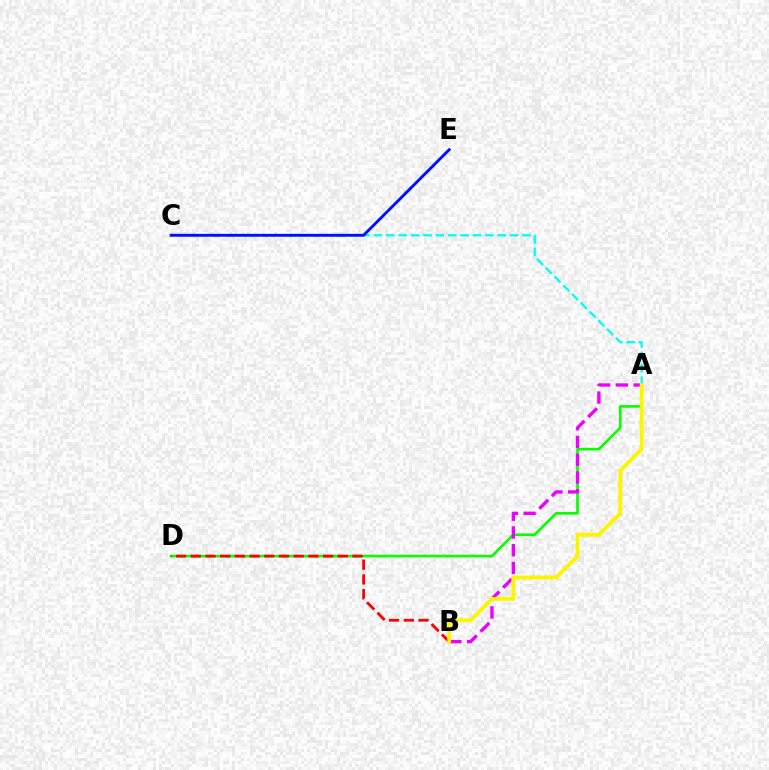{('A', 'D'): [{'color': '#08ff00', 'line_style': 'solid', 'thickness': 1.9}], ('A', 'B'): [{'color': '#ee00ff', 'line_style': 'dashed', 'thickness': 2.41}, {'color': '#fcf500', 'line_style': 'solid', 'thickness': 2.77}], ('A', 'C'): [{'color': '#00fff6', 'line_style': 'dashed', 'thickness': 1.68}], ('C', 'E'): [{'color': '#0010ff', 'line_style': 'solid', 'thickness': 2.07}], ('B', 'D'): [{'color': '#ff0000', 'line_style': 'dashed', 'thickness': 2.0}]}